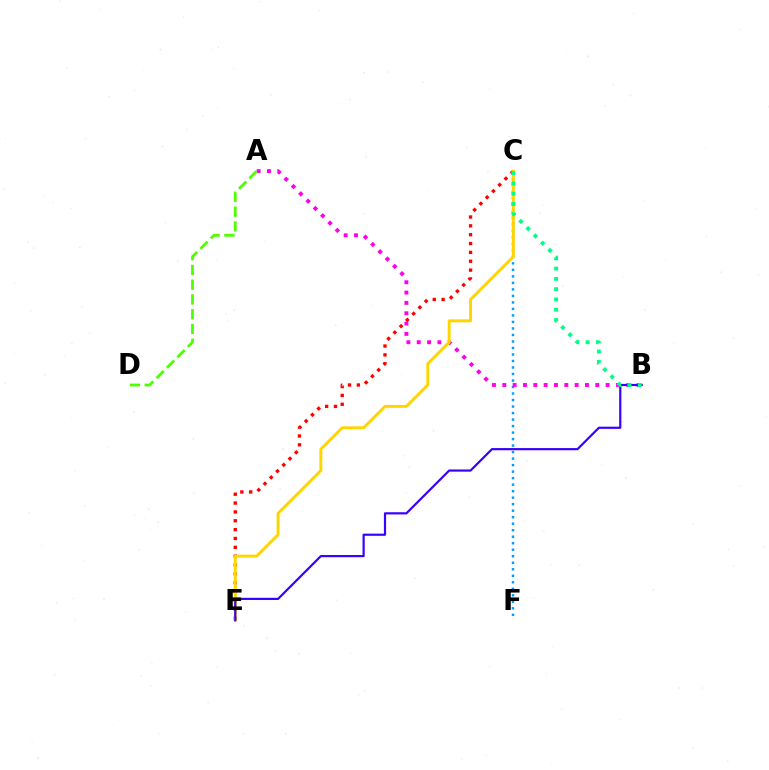{('C', 'F'): [{'color': '#009eff', 'line_style': 'dotted', 'thickness': 1.77}], ('C', 'E'): [{'color': '#ff0000', 'line_style': 'dotted', 'thickness': 2.4}, {'color': '#ffd500', 'line_style': 'solid', 'thickness': 2.11}], ('A', 'B'): [{'color': '#ff00ed', 'line_style': 'dotted', 'thickness': 2.81}], ('A', 'D'): [{'color': '#4fff00', 'line_style': 'dashed', 'thickness': 2.0}], ('B', 'E'): [{'color': '#3700ff', 'line_style': 'solid', 'thickness': 1.58}], ('B', 'C'): [{'color': '#00ff86', 'line_style': 'dotted', 'thickness': 2.8}]}